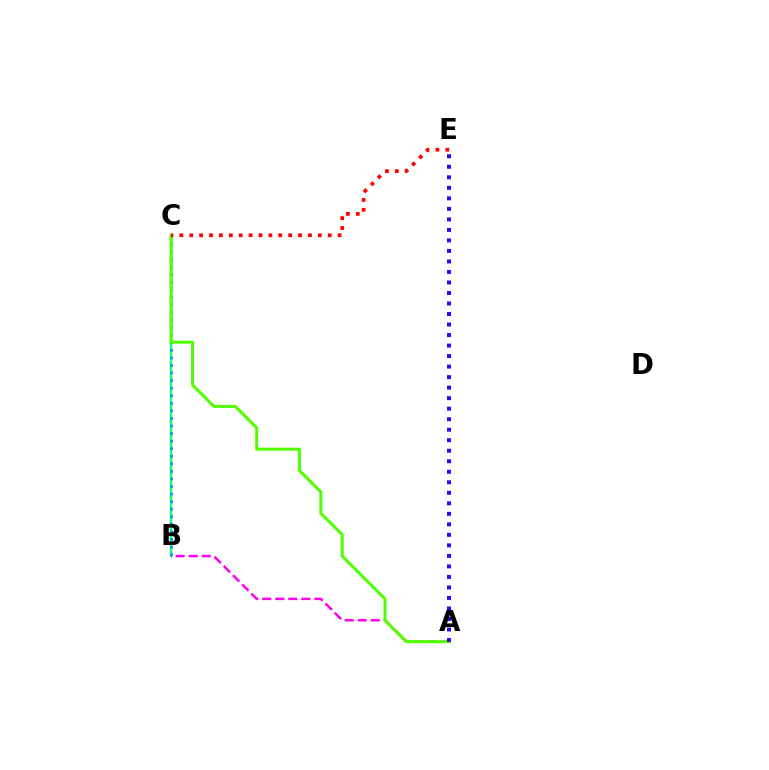{('B', 'C'): [{'color': '#ffd500', 'line_style': 'dashed', 'thickness': 1.8}, {'color': '#00ff86', 'line_style': 'solid', 'thickness': 1.58}, {'color': '#009eff', 'line_style': 'dotted', 'thickness': 2.05}], ('A', 'B'): [{'color': '#ff00ed', 'line_style': 'dashed', 'thickness': 1.77}], ('A', 'C'): [{'color': '#4fff00', 'line_style': 'solid', 'thickness': 2.16}], ('A', 'E'): [{'color': '#3700ff', 'line_style': 'dotted', 'thickness': 2.86}], ('C', 'E'): [{'color': '#ff0000', 'line_style': 'dotted', 'thickness': 2.69}]}